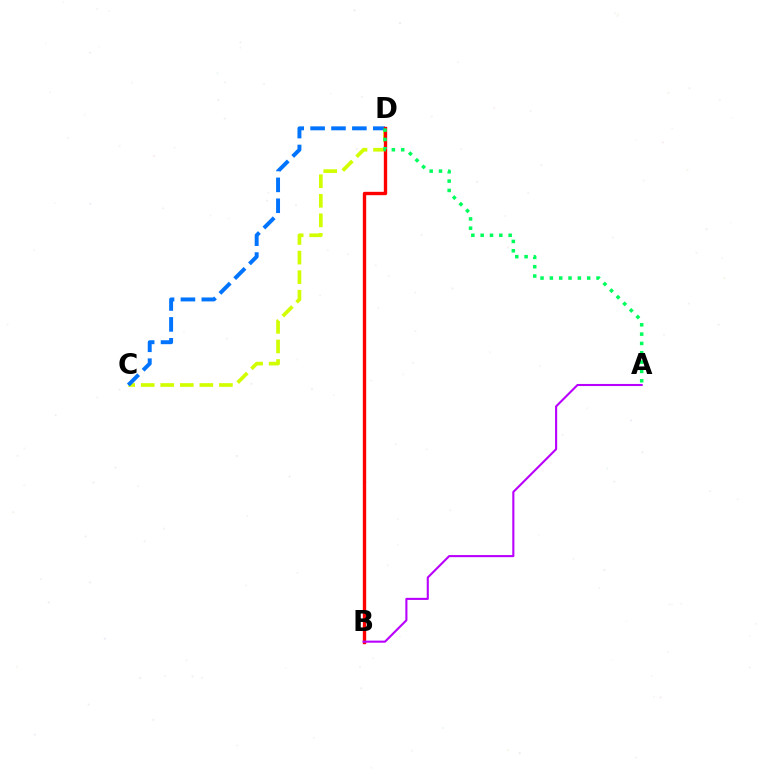{('C', 'D'): [{'color': '#d1ff00', 'line_style': 'dashed', 'thickness': 2.66}, {'color': '#0074ff', 'line_style': 'dashed', 'thickness': 2.84}], ('B', 'D'): [{'color': '#ff0000', 'line_style': 'solid', 'thickness': 2.42}], ('A', 'D'): [{'color': '#00ff5c', 'line_style': 'dotted', 'thickness': 2.54}], ('A', 'B'): [{'color': '#b900ff', 'line_style': 'solid', 'thickness': 1.51}]}